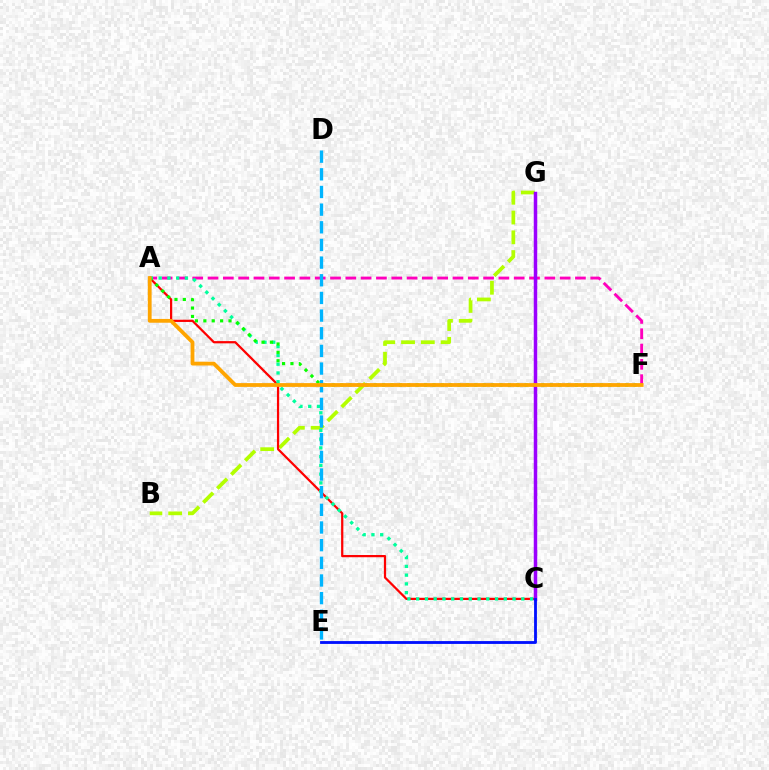{('B', 'G'): [{'color': '#b3ff00', 'line_style': 'dashed', 'thickness': 2.69}], ('A', 'F'): [{'color': '#ff00bd', 'line_style': 'dashed', 'thickness': 2.08}, {'color': '#08ff00', 'line_style': 'dotted', 'thickness': 2.28}, {'color': '#ffa500', 'line_style': 'solid', 'thickness': 2.73}], ('A', 'C'): [{'color': '#ff0000', 'line_style': 'solid', 'thickness': 1.61}, {'color': '#00ff9d', 'line_style': 'dotted', 'thickness': 2.38}], ('D', 'E'): [{'color': '#00b5ff', 'line_style': 'dashed', 'thickness': 2.4}], ('C', 'G'): [{'color': '#9b00ff', 'line_style': 'solid', 'thickness': 2.52}], ('C', 'E'): [{'color': '#0010ff', 'line_style': 'solid', 'thickness': 2.03}]}